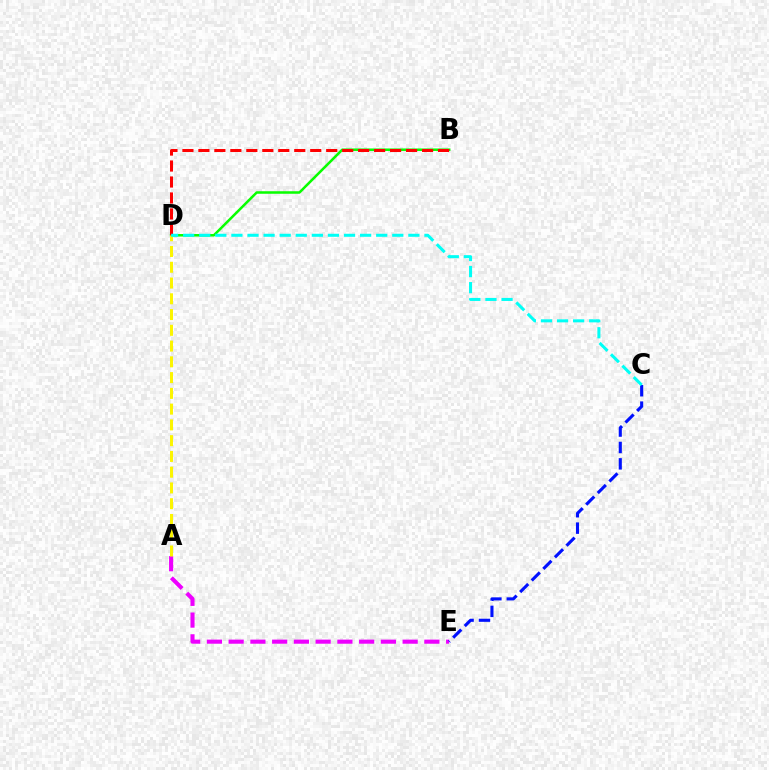{('B', 'D'): [{'color': '#08ff00', 'line_style': 'solid', 'thickness': 1.82}, {'color': '#ff0000', 'line_style': 'dashed', 'thickness': 2.17}], ('A', 'E'): [{'color': '#ee00ff', 'line_style': 'dashed', 'thickness': 2.95}], ('A', 'D'): [{'color': '#fcf500', 'line_style': 'dashed', 'thickness': 2.14}], ('C', 'E'): [{'color': '#0010ff', 'line_style': 'dashed', 'thickness': 2.23}], ('C', 'D'): [{'color': '#00fff6', 'line_style': 'dashed', 'thickness': 2.19}]}